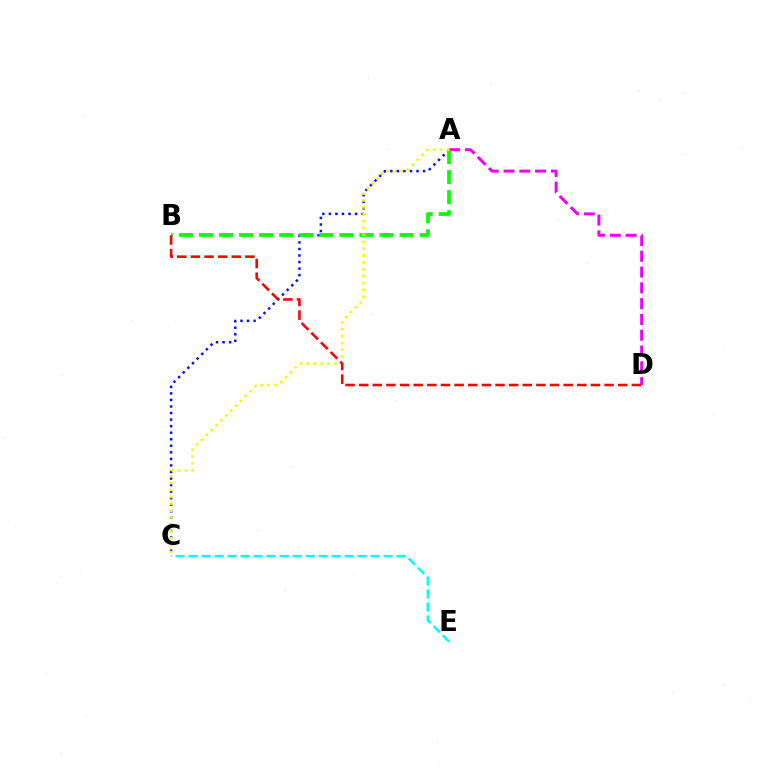{('A', 'D'): [{'color': '#ee00ff', 'line_style': 'dashed', 'thickness': 2.15}], ('A', 'C'): [{'color': '#0010ff', 'line_style': 'dotted', 'thickness': 1.78}, {'color': '#fcf500', 'line_style': 'dotted', 'thickness': 1.87}], ('A', 'B'): [{'color': '#08ff00', 'line_style': 'dashed', 'thickness': 2.73}], ('C', 'E'): [{'color': '#00fff6', 'line_style': 'dashed', 'thickness': 1.77}], ('B', 'D'): [{'color': '#ff0000', 'line_style': 'dashed', 'thickness': 1.85}]}